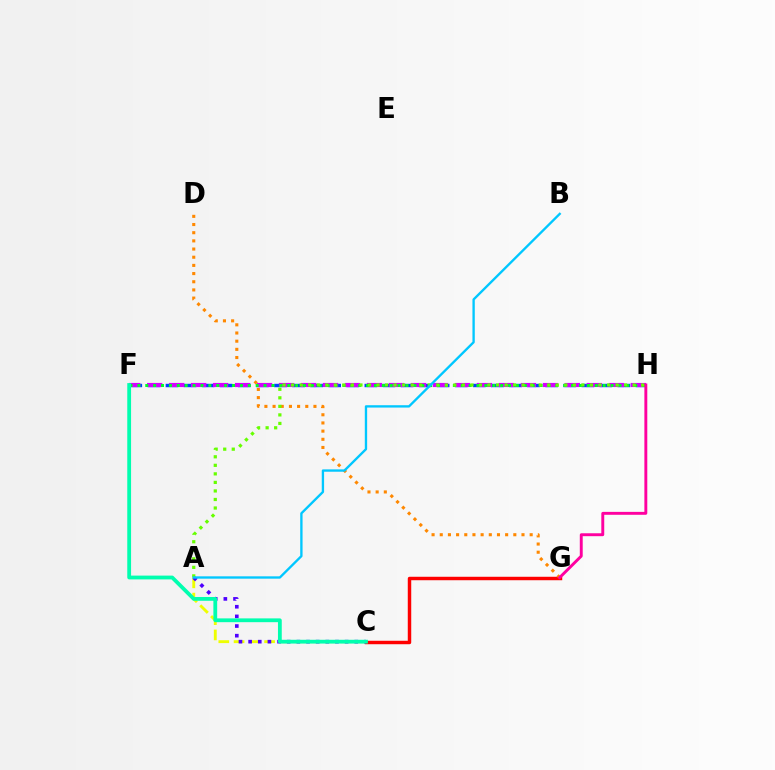{('A', 'C'): [{'color': '#eeff00', 'line_style': 'dashed', 'thickness': 2.07}, {'color': '#4f00ff', 'line_style': 'dotted', 'thickness': 2.62}], ('F', 'H'): [{'color': '#003fff', 'line_style': 'dashed', 'thickness': 2.46}, {'color': '#d600ff', 'line_style': 'dashed', 'thickness': 2.99}, {'color': '#00ff27', 'line_style': 'dotted', 'thickness': 2.14}], ('C', 'G'): [{'color': '#ff0000', 'line_style': 'solid', 'thickness': 2.48}], ('C', 'F'): [{'color': '#00ffaf', 'line_style': 'solid', 'thickness': 2.73}], ('D', 'G'): [{'color': '#ff8800', 'line_style': 'dotted', 'thickness': 2.22}], ('A', 'H'): [{'color': '#66ff00', 'line_style': 'dotted', 'thickness': 2.32}], ('A', 'B'): [{'color': '#00c7ff', 'line_style': 'solid', 'thickness': 1.69}], ('G', 'H'): [{'color': '#ff00a0', 'line_style': 'solid', 'thickness': 2.1}]}